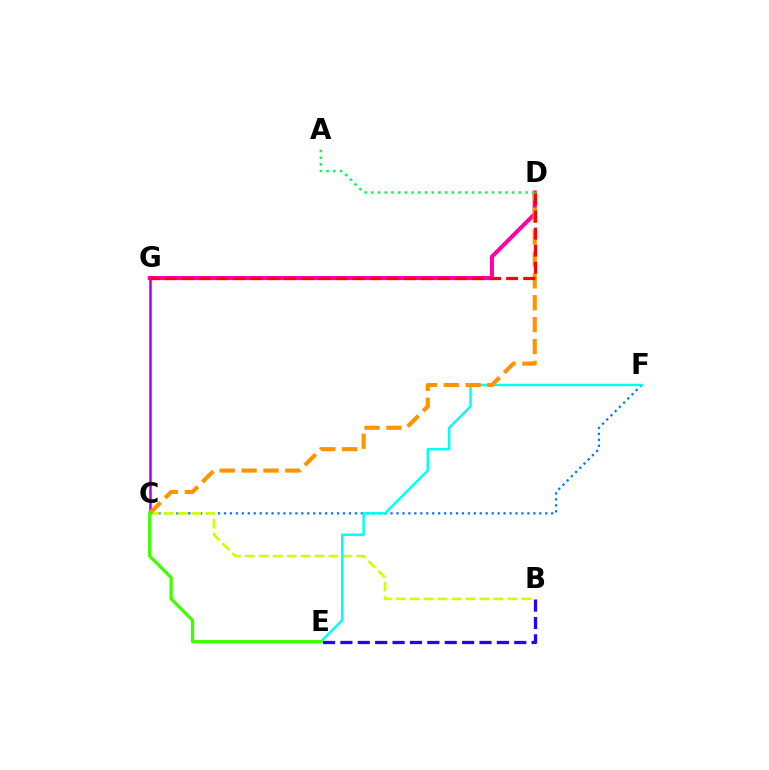{('C', 'G'): [{'color': '#b900ff', 'line_style': 'solid', 'thickness': 1.85}], ('C', 'F'): [{'color': '#0074ff', 'line_style': 'dotted', 'thickness': 1.62}], ('B', 'C'): [{'color': '#d1ff00', 'line_style': 'dashed', 'thickness': 1.89}], ('D', 'G'): [{'color': '#ff00ac', 'line_style': 'solid', 'thickness': 2.91}, {'color': '#ff0000', 'line_style': 'dashed', 'thickness': 2.32}], ('B', 'E'): [{'color': '#2500ff', 'line_style': 'dashed', 'thickness': 2.36}], ('E', 'F'): [{'color': '#00fff6', 'line_style': 'solid', 'thickness': 1.77}], ('C', 'D'): [{'color': '#ff9400', 'line_style': 'dashed', 'thickness': 2.97}], ('C', 'E'): [{'color': '#3dff00', 'line_style': 'solid', 'thickness': 2.36}], ('A', 'D'): [{'color': '#00ff5c', 'line_style': 'dotted', 'thickness': 1.82}]}